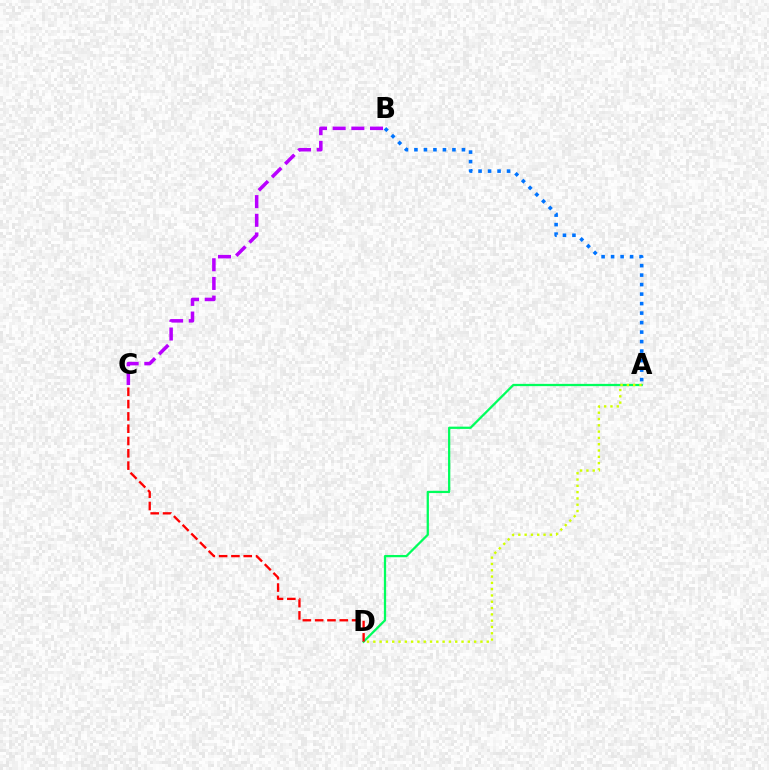{('A', 'D'): [{'color': '#00ff5c', 'line_style': 'solid', 'thickness': 1.63}, {'color': '#d1ff00', 'line_style': 'dotted', 'thickness': 1.71}], ('B', 'C'): [{'color': '#b900ff', 'line_style': 'dashed', 'thickness': 2.54}], ('C', 'D'): [{'color': '#ff0000', 'line_style': 'dashed', 'thickness': 1.67}], ('A', 'B'): [{'color': '#0074ff', 'line_style': 'dotted', 'thickness': 2.58}]}